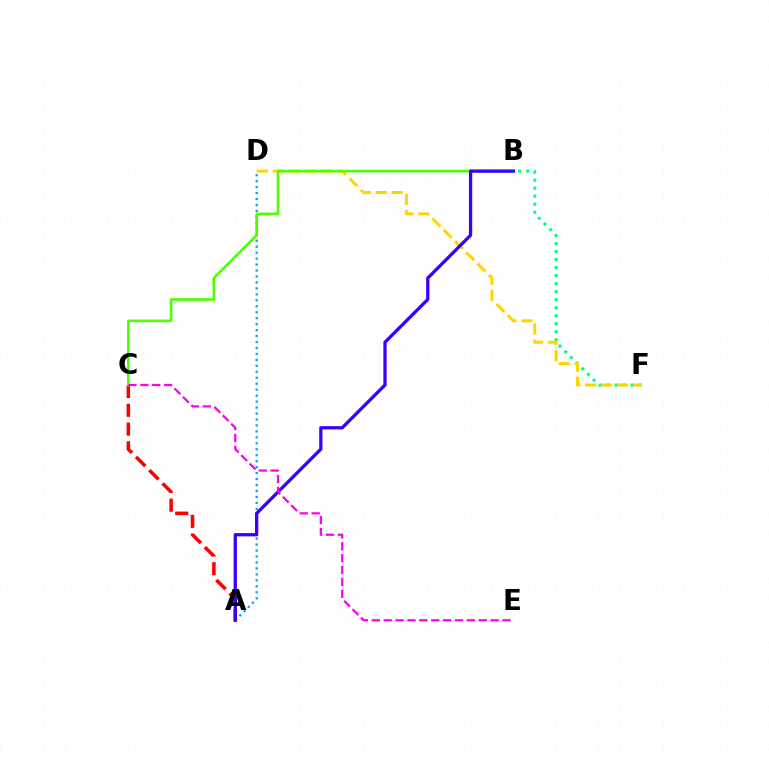{('B', 'F'): [{'color': '#00ff86', 'line_style': 'dotted', 'thickness': 2.18}], ('A', 'D'): [{'color': '#009eff', 'line_style': 'dotted', 'thickness': 1.62}], ('D', 'F'): [{'color': '#ffd500', 'line_style': 'dashed', 'thickness': 2.17}], ('A', 'C'): [{'color': '#ff0000', 'line_style': 'dashed', 'thickness': 2.55}], ('B', 'C'): [{'color': '#4fff00', 'line_style': 'solid', 'thickness': 1.91}], ('A', 'B'): [{'color': '#3700ff', 'line_style': 'solid', 'thickness': 2.36}], ('C', 'E'): [{'color': '#ff00ed', 'line_style': 'dashed', 'thickness': 1.61}]}